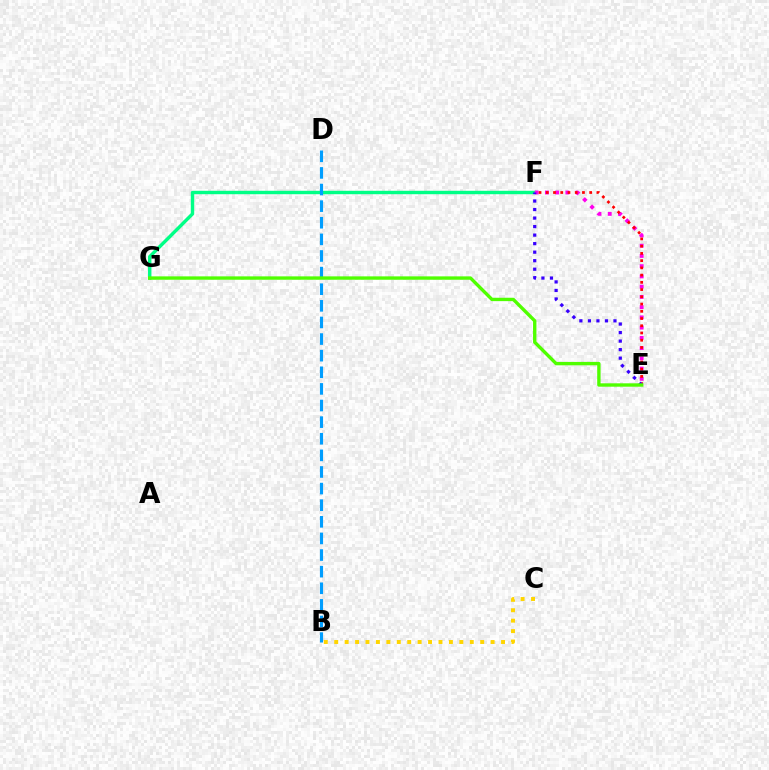{('F', 'G'): [{'color': '#00ff86', 'line_style': 'solid', 'thickness': 2.46}], ('B', 'D'): [{'color': '#009eff', 'line_style': 'dashed', 'thickness': 2.26}], ('E', 'F'): [{'color': '#ff00ed', 'line_style': 'dotted', 'thickness': 2.78}, {'color': '#ff0000', 'line_style': 'dotted', 'thickness': 1.97}, {'color': '#3700ff', 'line_style': 'dotted', 'thickness': 2.32}], ('B', 'C'): [{'color': '#ffd500', 'line_style': 'dotted', 'thickness': 2.83}], ('E', 'G'): [{'color': '#4fff00', 'line_style': 'solid', 'thickness': 2.43}]}